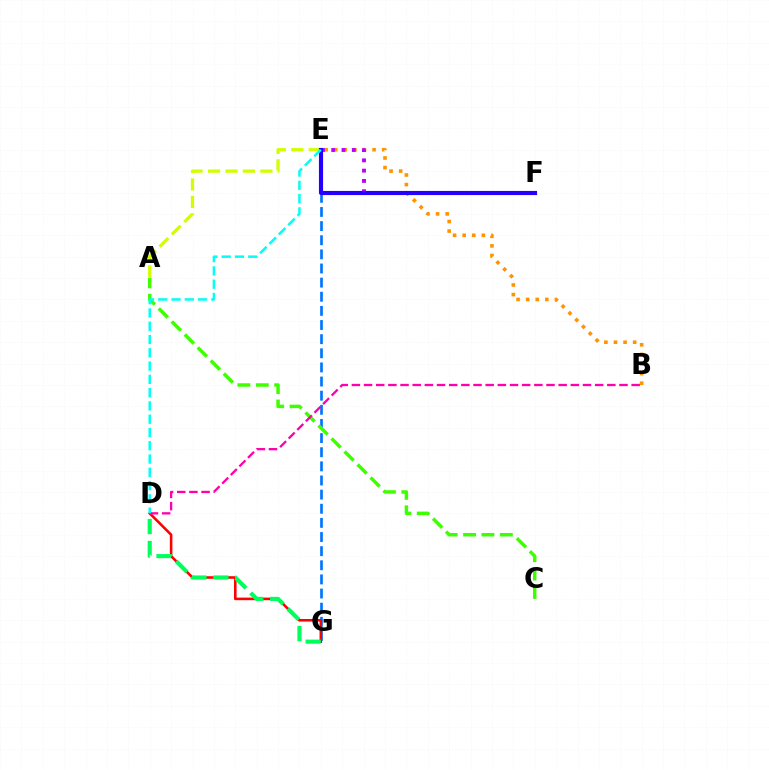{('A', 'E'): [{'color': '#d1ff00', 'line_style': 'dashed', 'thickness': 2.37}], ('B', 'E'): [{'color': '#ff9400', 'line_style': 'dotted', 'thickness': 2.61}], ('E', 'G'): [{'color': '#0074ff', 'line_style': 'dashed', 'thickness': 1.92}], ('A', 'C'): [{'color': '#3dff00', 'line_style': 'dashed', 'thickness': 2.5}], ('D', 'G'): [{'color': '#ff0000', 'line_style': 'solid', 'thickness': 1.86}, {'color': '#00ff5c', 'line_style': 'dashed', 'thickness': 2.98}], ('E', 'F'): [{'color': '#b900ff', 'line_style': 'dotted', 'thickness': 2.79}, {'color': '#2500ff', 'line_style': 'solid', 'thickness': 2.97}], ('B', 'D'): [{'color': '#ff00ac', 'line_style': 'dashed', 'thickness': 1.65}], ('D', 'E'): [{'color': '#00fff6', 'line_style': 'dashed', 'thickness': 1.8}]}